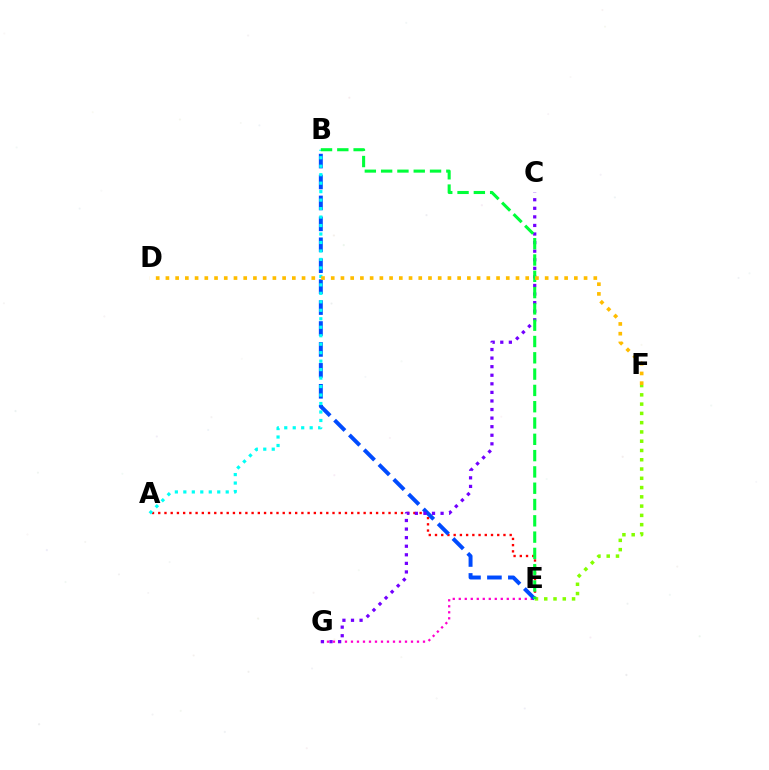{('E', 'F'): [{'color': '#84ff00', 'line_style': 'dotted', 'thickness': 2.52}], ('E', 'G'): [{'color': '#ff00cf', 'line_style': 'dotted', 'thickness': 1.63}], ('A', 'E'): [{'color': '#ff0000', 'line_style': 'dotted', 'thickness': 1.69}], ('B', 'E'): [{'color': '#004bff', 'line_style': 'dashed', 'thickness': 2.84}, {'color': '#00ff39', 'line_style': 'dashed', 'thickness': 2.21}], ('C', 'G'): [{'color': '#7200ff', 'line_style': 'dotted', 'thickness': 2.33}], ('A', 'B'): [{'color': '#00fff6', 'line_style': 'dotted', 'thickness': 2.3}], ('D', 'F'): [{'color': '#ffbd00', 'line_style': 'dotted', 'thickness': 2.64}]}